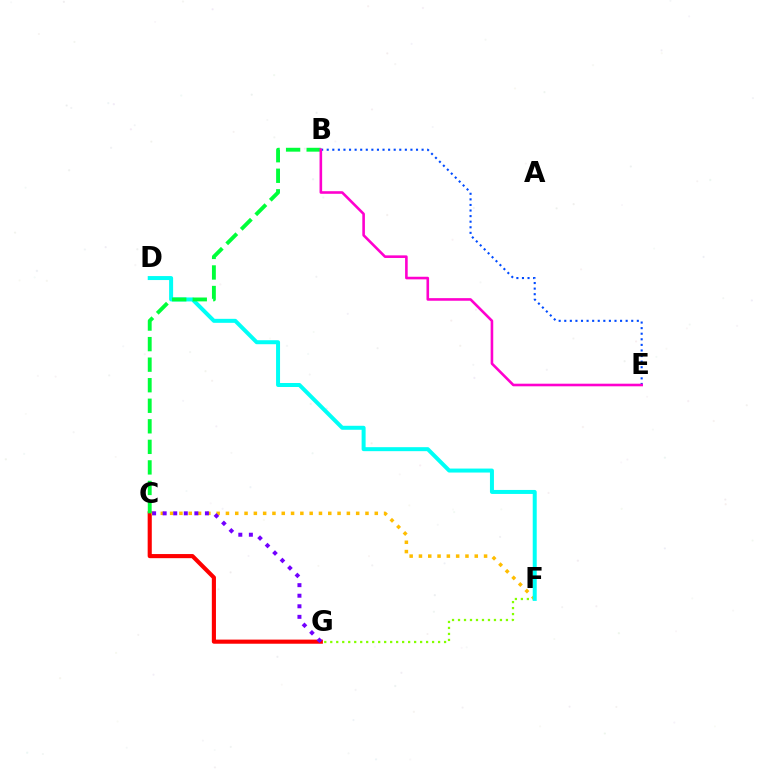{('F', 'G'): [{'color': '#84ff00', 'line_style': 'dotted', 'thickness': 1.63}], ('C', 'G'): [{'color': '#ff0000', 'line_style': 'solid', 'thickness': 2.97}, {'color': '#7200ff', 'line_style': 'dotted', 'thickness': 2.87}], ('C', 'F'): [{'color': '#ffbd00', 'line_style': 'dotted', 'thickness': 2.53}], ('D', 'F'): [{'color': '#00fff6', 'line_style': 'solid', 'thickness': 2.88}], ('B', 'E'): [{'color': '#004bff', 'line_style': 'dotted', 'thickness': 1.52}, {'color': '#ff00cf', 'line_style': 'solid', 'thickness': 1.88}], ('B', 'C'): [{'color': '#00ff39', 'line_style': 'dashed', 'thickness': 2.79}]}